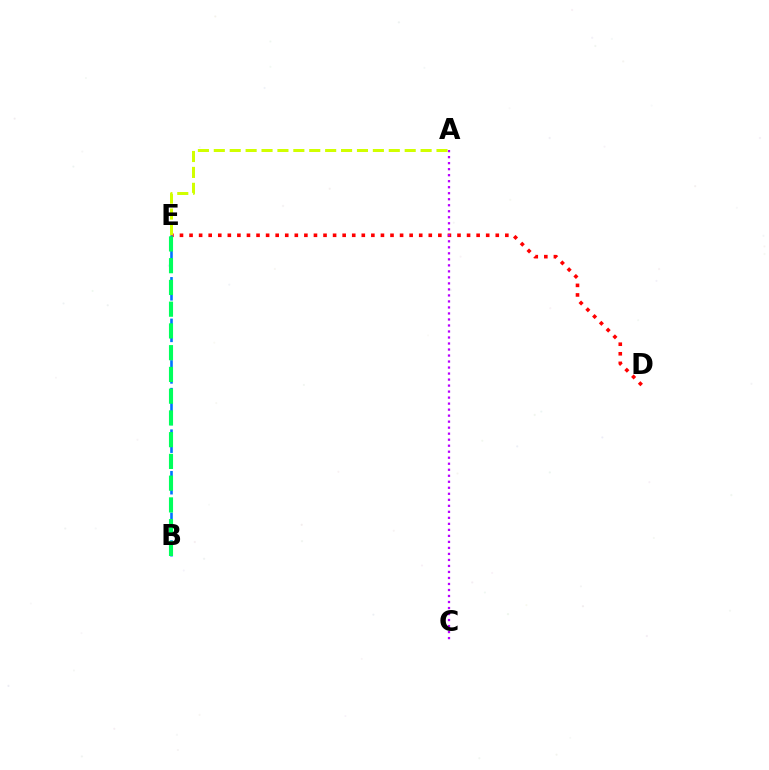{('D', 'E'): [{'color': '#ff0000', 'line_style': 'dotted', 'thickness': 2.6}], ('A', 'C'): [{'color': '#b900ff', 'line_style': 'dotted', 'thickness': 1.63}], ('A', 'E'): [{'color': '#d1ff00', 'line_style': 'dashed', 'thickness': 2.16}], ('B', 'E'): [{'color': '#0074ff', 'line_style': 'dashed', 'thickness': 1.88}, {'color': '#00ff5c', 'line_style': 'dashed', 'thickness': 2.95}]}